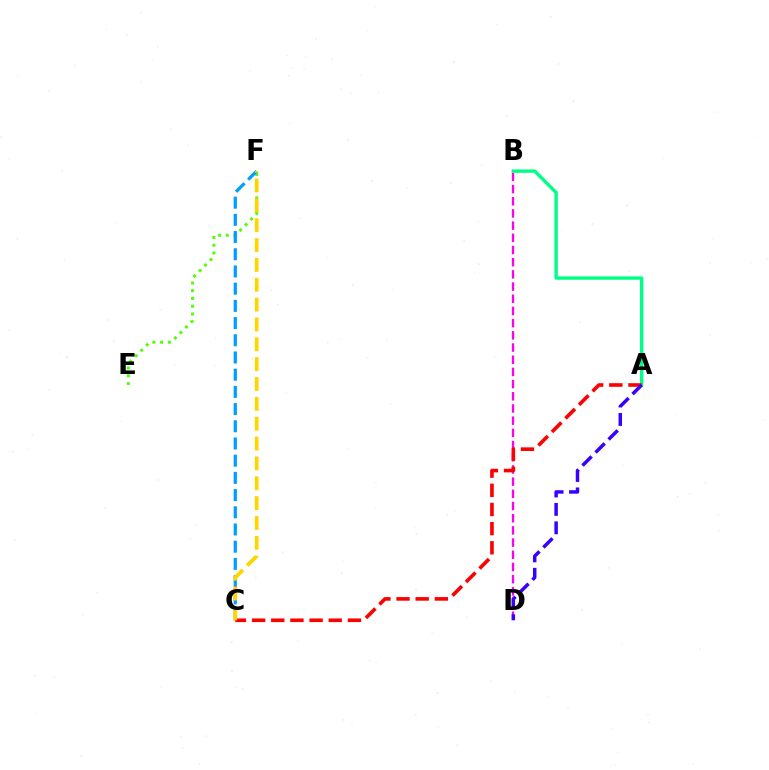{('E', 'F'): [{'color': '#4fff00', 'line_style': 'dotted', 'thickness': 2.11}], ('C', 'F'): [{'color': '#009eff', 'line_style': 'dashed', 'thickness': 2.34}, {'color': '#ffd500', 'line_style': 'dashed', 'thickness': 2.7}], ('B', 'D'): [{'color': '#ff00ed', 'line_style': 'dashed', 'thickness': 1.66}], ('A', 'B'): [{'color': '#00ff86', 'line_style': 'solid', 'thickness': 2.44}], ('A', 'C'): [{'color': '#ff0000', 'line_style': 'dashed', 'thickness': 2.6}], ('A', 'D'): [{'color': '#3700ff', 'line_style': 'dashed', 'thickness': 2.5}]}